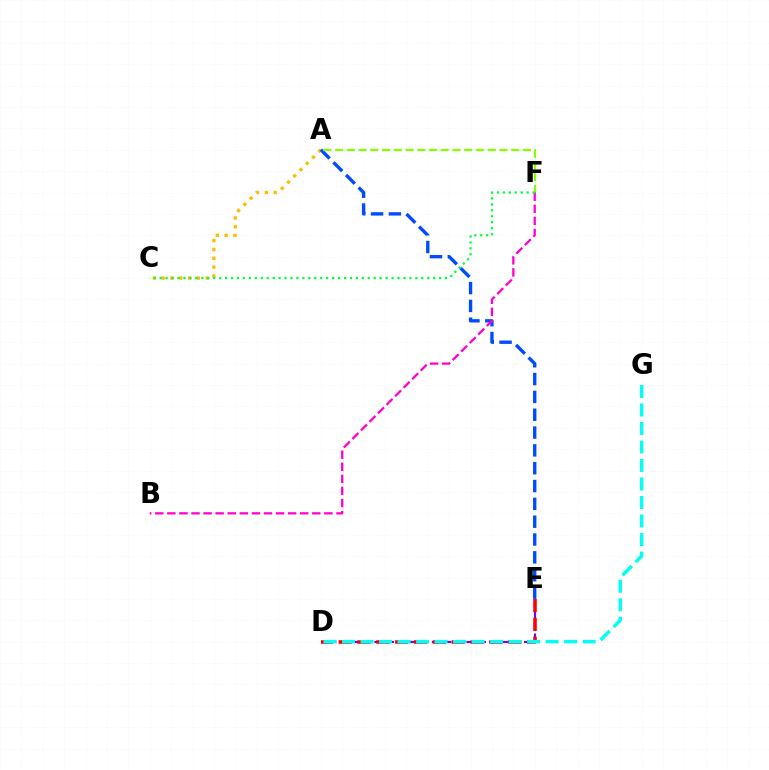{('D', 'E'): [{'color': '#7200ff', 'line_style': 'dashed', 'thickness': 1.56}, {'color': '#ff0000', 'line_style': 'dashed', 'thickness': 2.56}], ('A', 'C'): [{'color': '#ffbd00', 'line_style': 'dotted', 'thickness': 2.39}], ('A', 'E'): [{'color': '#004bff', 'line_style': 'dashed', 'thickness': 2.42}], ('A', 'F'): [{'color': '#84ff00', 'line_style': 'dashed', 'thickness': 1.59}], ('B', 'F'): [{'color': '#ff00cf', 'line_style': 'dashed', 'thickness': 1.64}], ('D', 'G'): [{'color': '#00fff6', 'line_style': 'dashed', 'thickness': 2.51}], ('C', 'F'): [{'color': '#00ff39', 'line_style': 'dotted', 'thickness': 1.62}]}